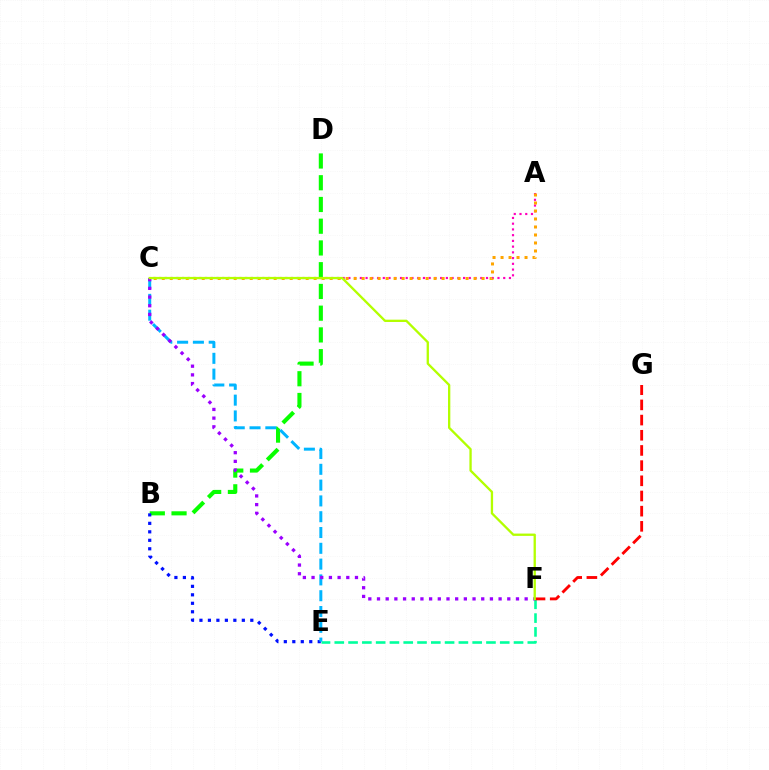{('A', 'C'): [{'color': '#ff00bd', 'line_style': 'dotted', 'thickness': 1.56}, {'color': '#ffa500', 'line_style': 'dotted', 'thickness': 2.17}], ('E', 'F'): [{'color': '#00ff9d', 'line_style': 'dashed', 'thickness': 1.87}], ('B', 'D'): [{'color': '#08ff00', 'line_style': 'dashed', 'thickness': 2.95}], ('B', 'E'): [{'color': '#0010ff', 'line_style': 'dotted', 'thickness': 2.3}], ('C', 'E'): [{'color': '#00b5ff', 'line_style': 'dashed', 'thickness': 2.15}], ('F', 'G'): [{'color': '#ff0000', 'line_style': 'dashed', 'thickness': 2.06}], ('C', 'F'): [{'color': '#9b00ff', 'line_style': 'dotted', 'thickness': 2.36}, {'color': '#b3ff00', 'line_style': 'solid', 'thickness': 1.67}]}